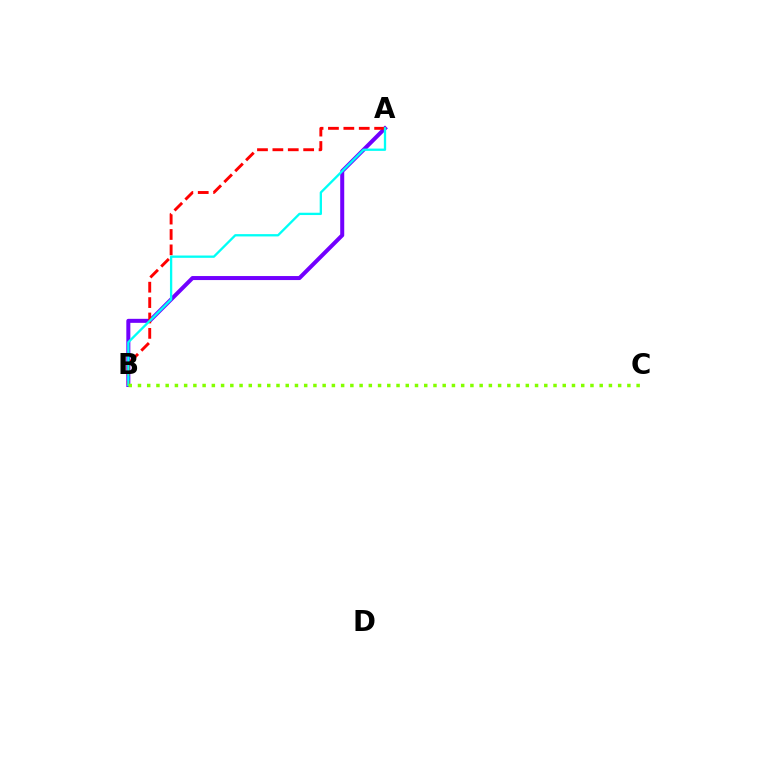{('A', 'B'): [{'color': '#7200ff', 'line_style': 'solid', 'thickness': 2.89}, {'color': '#ff0000', 'line_style': 'dashed', 'thickness': 2.09}, {'color': '#00fff6', 'line_style': 'solid', 'thickness': 1.66}], ('B', 'C'): [{'color': '#84ff00', 'line_style': 'dotted', 'thickness': 2.51}]}